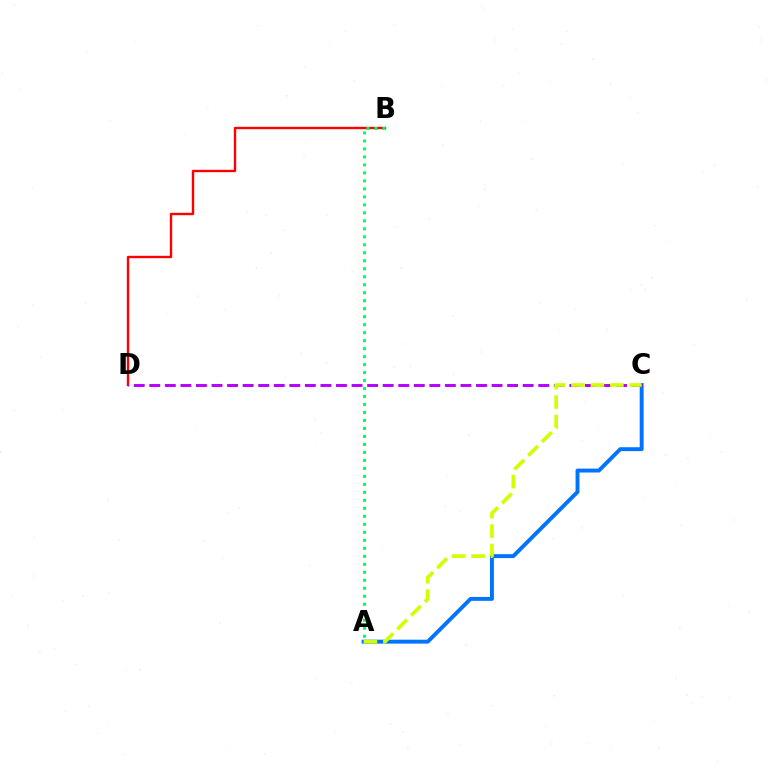{('B', 'D'): [{'color': '#ff0000', 'line_style': 'solid', 'thickness': 1.71}], ('A', 'C'): [{'color': '#0074ff', 'line_style': 'solid', 'thickness': 2.82}, {'color': '#d1ff00', 'line_style': 'dashed', 'thickness': 2.64}], ('C', 'D'): [{'color': '#b900ff', 'line_style': 'dashed', 'thickness': 2.11}], ('A', 'B'): [{'color': '#00ff5c', 'line_style': 'dotted', 'thickness': 2.17}]}